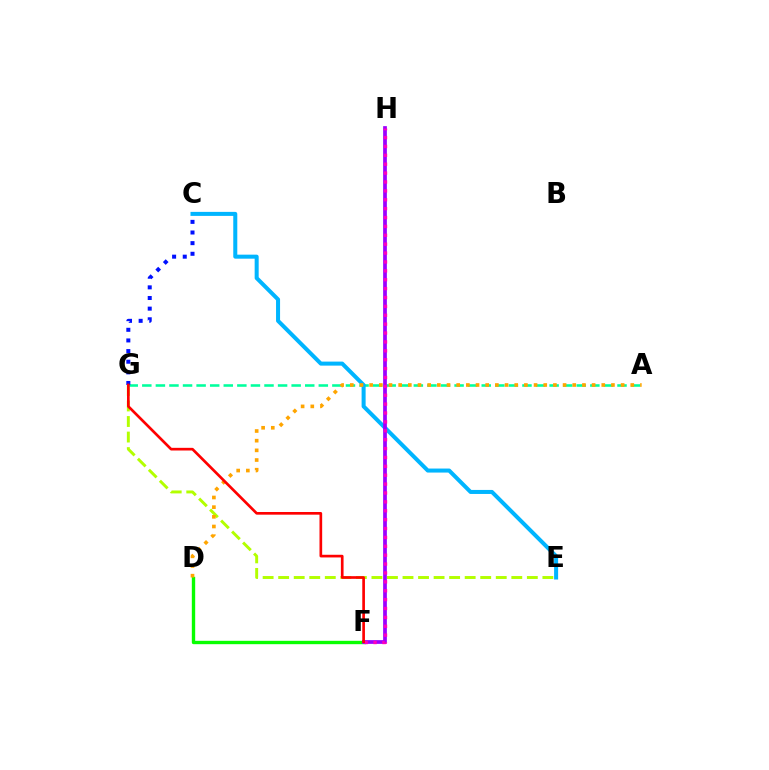{('E', 'G'): [{'color': '#b3ff00', 'line_style': 'dashed', 'thickness': 2.11}], ('A', 'G'): [{'color': '#00ff9d', 'line_style': 'dashed', 'thickness': 1.84}], ('D', 'F'): [{'color': '#08ff00', 'line_style': 'solid', 'thickness': 2.42}], ('C', 'E'): [{'color': '#00b5ff', 'line_style': 'solid', 'thickness': 2.9}], ('F', 'H'): [{'color': '#9b00ff', 'line_style': 'solid', 'thickness': 2.68}, {'color': '#ff00bd', 'line_style': 'dotted', 'thickness': 2.41}], ('A', 'D'): [{'color': '#ffa500', 'line_style': 'dotted', 'thickness': 2.63}], ('C', 'G'): [{'color': '#0010ff', 'line_style': 'dotted', 'thickness': 2.89}], ('F', 'G'): [{'color': '#ff0000', 'line_style': 'solid', 'thickness': 1.92}]}